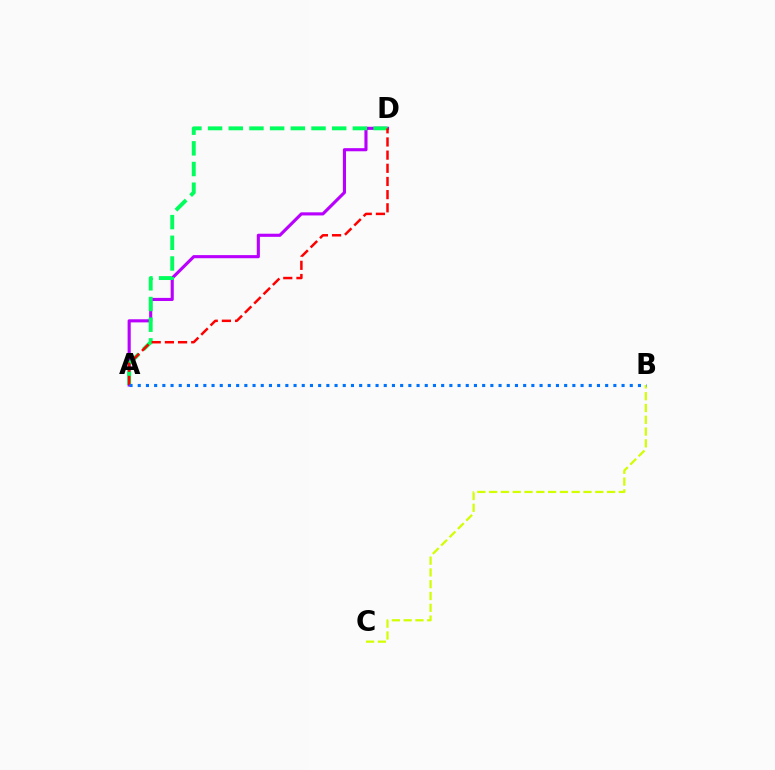{('A', 'D'): [{'color': '#b900ff', 'line_style': 'solid', 'thickness': 2.24}, {'color': '#00ff5c', 'line_style': 'dashed', 'thickness': 2.81}, {'color': '#ff0000', 'line_style': 'dashed', 'thickness': 1.79}], ('B', 'C'): [{'color': '#d1ff00', 'line_style': 'dashed', 'thickness': 1.6}], ('A', 'B'): [{'color': '#0074ff', 'line_style': 'dotted', 'thickness': 2.23}]}